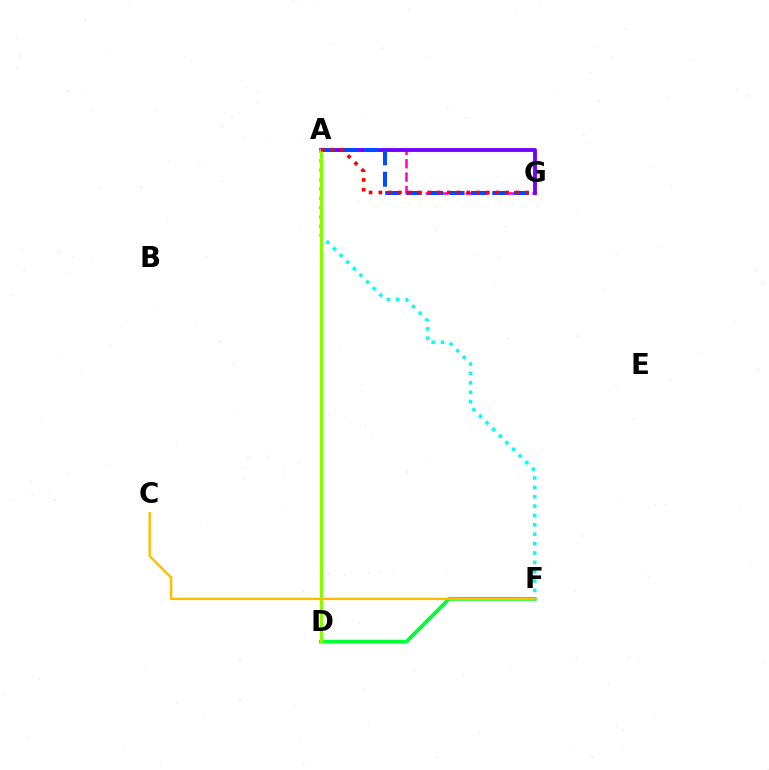{('A', 'G'): [{'color': '#ff00cf', 'line_style': 'dashed', 'thickness': 1.82}, {'color': '#7200ff', 'line_style': 'solid', 'thickness': 2.76}, {'color': '#004bff', 'line_style': 'dashed', 'thickness': 2.91}, {'color': '#ff0000', 'line_style': 'dotted', 'thickness': 2.65}], ('A', 'F'): [{'color': '#00fff6', 'line_style': 'dotted', 'thickness': 2.54}], ('D', 'F'): [{'color': '#00ff39', 'line_style': 'solid', 'thickness': 2.73}], ('A', 'D'): [{'color': '#84ff00', 'line_style': 'solid', 'thickness': 2.22}], ('C', 'F'): [{'color': '#ffbd00', 'line_style': 'solid', 'thickness': 1.74}]}